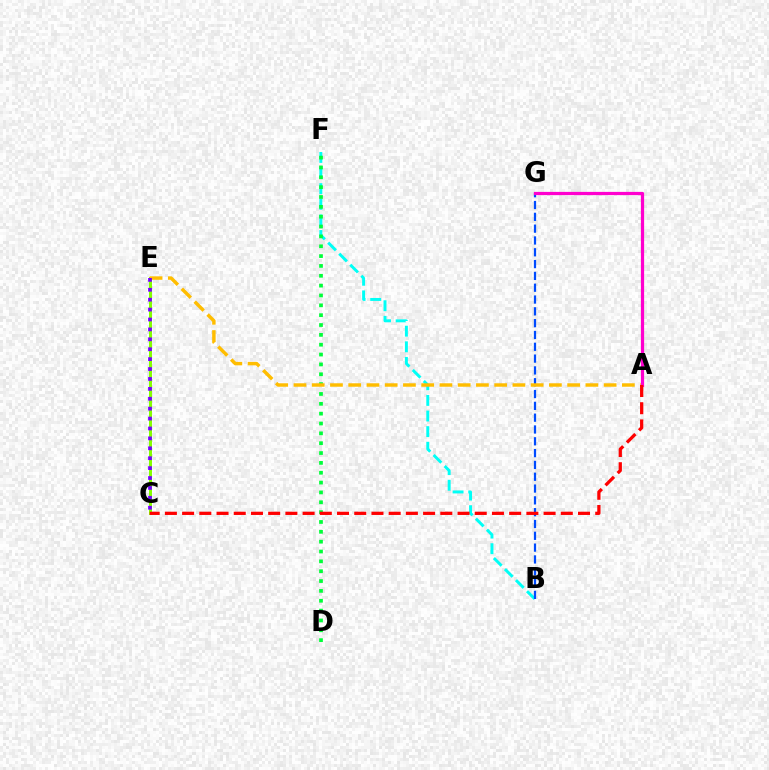{('B', 'F'): [{'color': '#00fff6', 'line_style': 'dashed', 'thickness': 2.12}], ('C', 'E'): [{'color': '#84ff00', 'line_style': 'solid', 'thickness': 2.16}, {'color': '#7200ff', 'line_style': 'dotted', 'thickness': 2.69}], ('B', 'G'): [{'color': '#004bff', 'line_style': 'dashed', 'thickness': 1.6}], ('D', 'F'): [{'color': '#00ff39', 'line_style': 'dotted', 'thickness': 2.68}], ('A', 'E'): [{'color': '#ffbd00', 'line_style': 'dashed', 'thickness': 2.48}], ('A', 'G'): [{'color': '#ff00cf', 'line_style': 'solid', 'thickness': 2.32}], ('A', 'C'): [{'color': '#ff0000', 'line_style': 'dashed', 'thickness': 2.34}]}